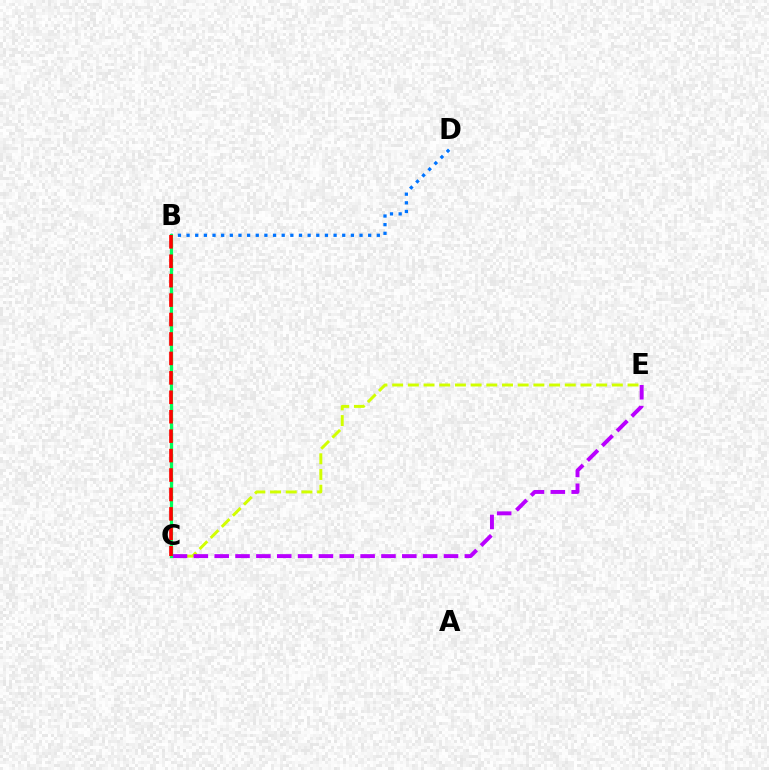{('C', 'E'): [{'color': '#d1ff00', 'line_style': 'dashed', 'thickness': 2.13}, {'color': '#b900ff', 'line_style': 'dashed', 'thickness': 2.83}], ('B', 'D'): [{'color': '#0074ff', 'line_style': 'dotted', 'thickness': 2.35}], ('B', 'C'): [{'color': '#00ff5c', 'line_style': 'solid', 'thickness': 2.34}, {'color': '#ff0000', 'line_style': 'dashed', 'thickness': 2.64}]}